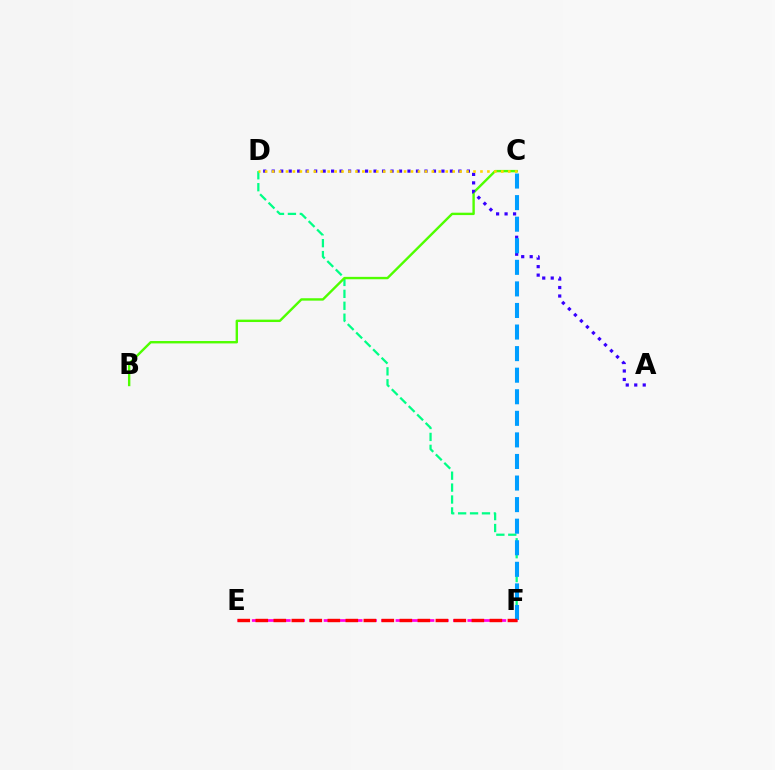{('E', 'F'): [{'color': '#ff00ed', 'line_style': 'dashed', 'thickness': 1.95}, {'color': '#ff0000', 'line_style': 'dashed', 'thickness': 2.45}], ('D', 'F'): [{'color': '#00ff86', 'line_style': 'dashed', 'thickness': 1.62}], ('B', 'C'): [{'color': '#4fff00', 'line_style': 'solid', 'thickness': 1.72}], ('A', 'D'): [{'color': '#3700ff', 'line_style': 'dotted', 'thickness': 2.31}], ('C', 'F'): [{'color': '#009eff', 'line_style': 'dashed', 'thickness': 2.93}], ('C', 'D'): [{'color': '#ffd500', 'line_style': 'dotted', 'thickness': 1.89}]}